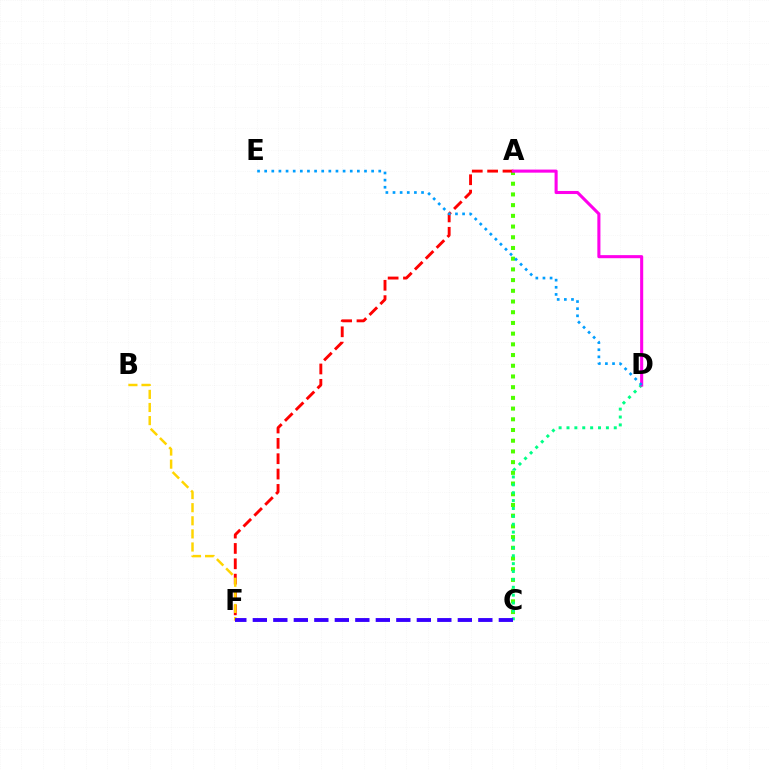{('A', 'C'): [{'color': '#4fff00', 'line_style': 'dotted', 'thickness': 2.91}], ('A', 'F'): [{'color': '#ff0000', 'line_style': 'dashed', 'thickness': 2.09}], ('C', 'D'): [{'color': '#00ff86', 'line_style': 'dotted', 'thickness': 2.14}], ('A', 'D'): [{'color': '#ff00ed', 'line_style': 'solid', 'thickness': 2.22}], ('D', 'E'): [{'color': '#009eff', 'line_style': 'dotted', 'thickness': 1.94}], ('B', 'F'): [{'color': '#ffd500', 'line_style': 'dashed', 'thickness': 1.78}], ('C', 'F'): [{'color': '#3700ff', 'line_style': 'dashed', 'thickness': 2.78}]}